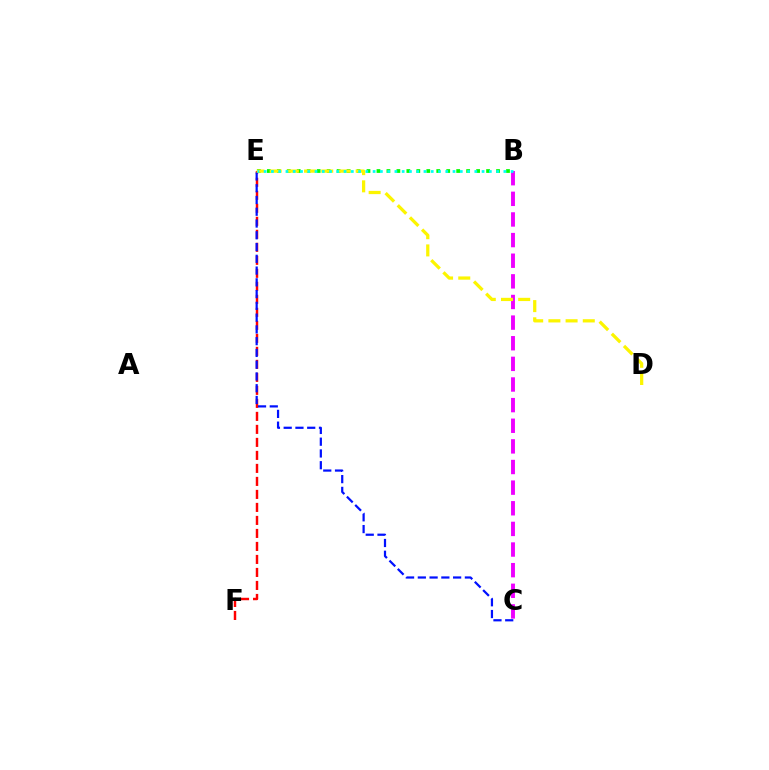{('E', 'F'): [{'color': '#ff0000', 'line_style': 'dashed', 'thickness': 1.77}], ('B', 'E'): [{'color': '#08ff00', 'line_style': 'dotted', 'thickness': 2.71}, {'color': '#00fff6', 'line_style': 'dotted', 'thickness': 1.97}], ('B', 'C'): [{'color': '#ee00ff', 'line_style': 'dashed', 'thickness': 2.8}], ('C', 'E'): [{'color': '#0010ff', 'line_style': 'dashed', 'thickness': 1.6}], ('D', 'E'): [{'color': '#fcf500', 'line_style': 'dashed', 'thickness': 2.34}]}